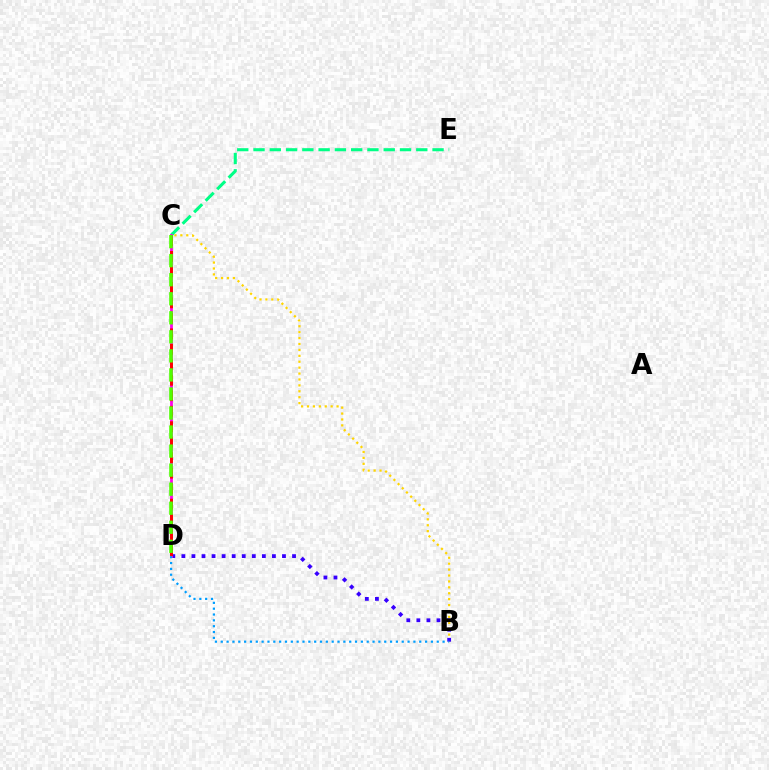{('C', 'E'): [{'color': '#00ff86', 'line_style': 'dashed', 'thickness': 2.21}], ('B', 'C'): [{'color': '#ffd500', 'line_style': 'dotted', 'thickness': 1.61}], ('B', 'D'): [{'color': '#3700ff', 'line_style': 'dotted', 'thickness': 2.73}, {'color': '#009eff', 'line_style': 'dotted', 'thickness': 1.59}], ('C', 'D'): [{'color': '#ff00ed', 'line_style': 'solid', 'thickness': 2.01}, {'color': '#ff0000', 'line_style': 'dashed', 'thickness': 2.1}, {'color': '#4fff00', 'line_style': 'dashed', 'thickness': 2.59}]}